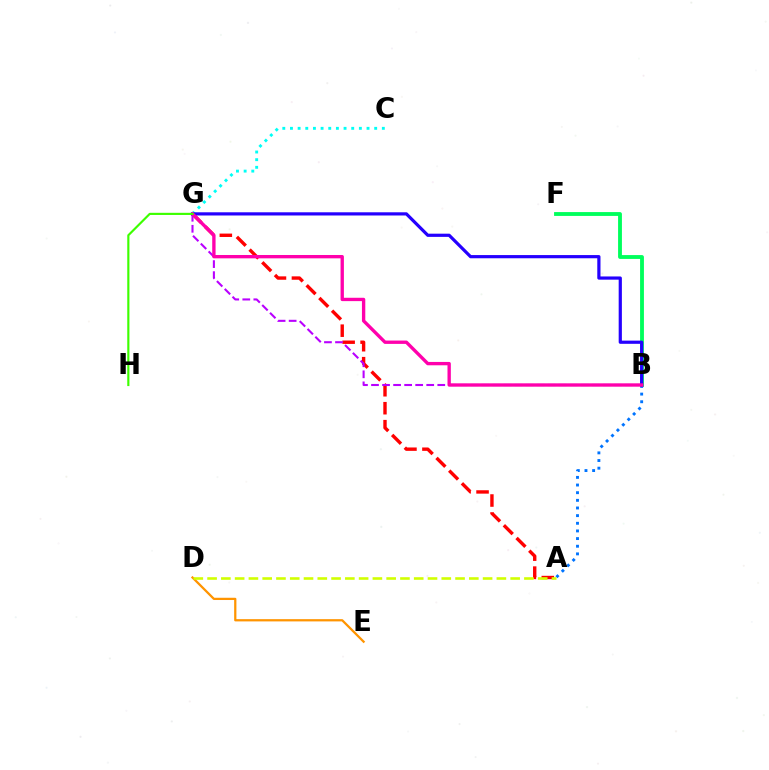{('D', 'E'): [{'color': '#ff9400', 'line_style': 'solid', 'thickness': 1.62}], ('B', 'F'): [{'color': '#00ff5c', 'line_style': 'solid', 'thickness': 2.77}], ('A', 'G'): [{'color': '#ff0000', 'line_style': 'dashed', 'thickness': 2.44}], ('B', 'G'): [{'color': '#b900ff', 'line_style': 'dashed', 'thickness': 1.5}, {'color': '#2500ff', 'line_style': 'solid', 'thickness': 2.3}, {'color': '#ff00ac', 'line_style': 'solid', 'thickness': 2.41}], ('C', 'G'): [{'color': '#00fff6', 'line_style': 'dotted', 'thickness': 2.08}], ('A', 'B'): [{'color': '#0074ff', 'line_style': 'dotted', 'thickness': 2.08}], ('A', 'D'): [{'color': '#d1ff00', 'line_style': 'dashed', 'thickness': 1.87}], ('G', 'H'): [{'color': '#3dff00', 'line_style': 'solid', 'thickness': 1.55}]}